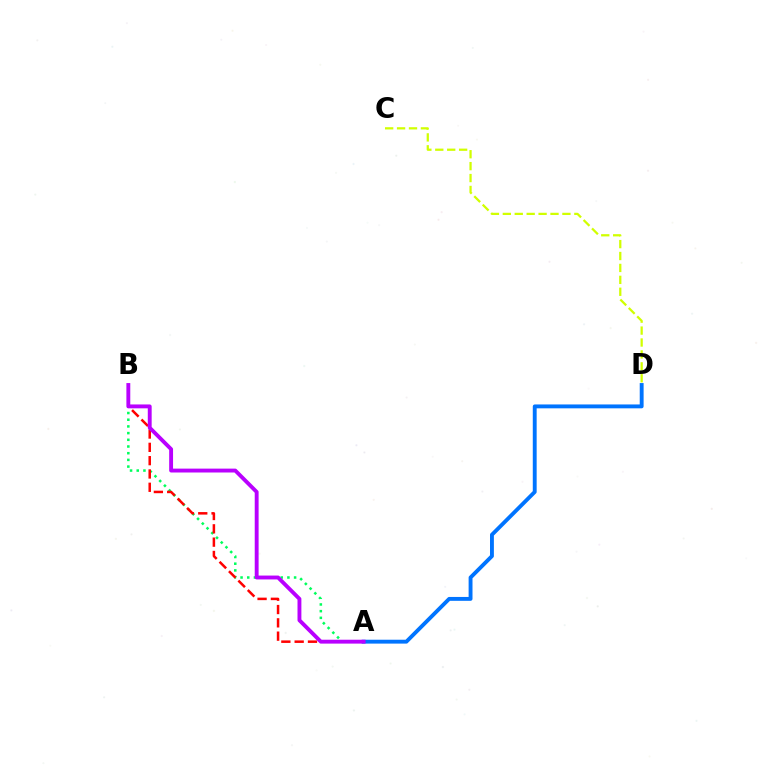{('A', 'B'): [{'color': '#00ff5c', 'line_style': 'dotted', 'thickness': 1.82}, {'color': '#ff0000', 'line_style': 'dashed', 'thickness': 1.81}, {'color': '#b900ff', 'line_style': 'solid', 'thickness': 2.79}], ('A', 'D'): [{'color': '#0074ff', 'line_style': 'solid', 'thickness': 2.79}], ('C', 'D'): [{'color': '#d1ff00', 'line_style': 'dashed', 'thickness': 1.62}]}